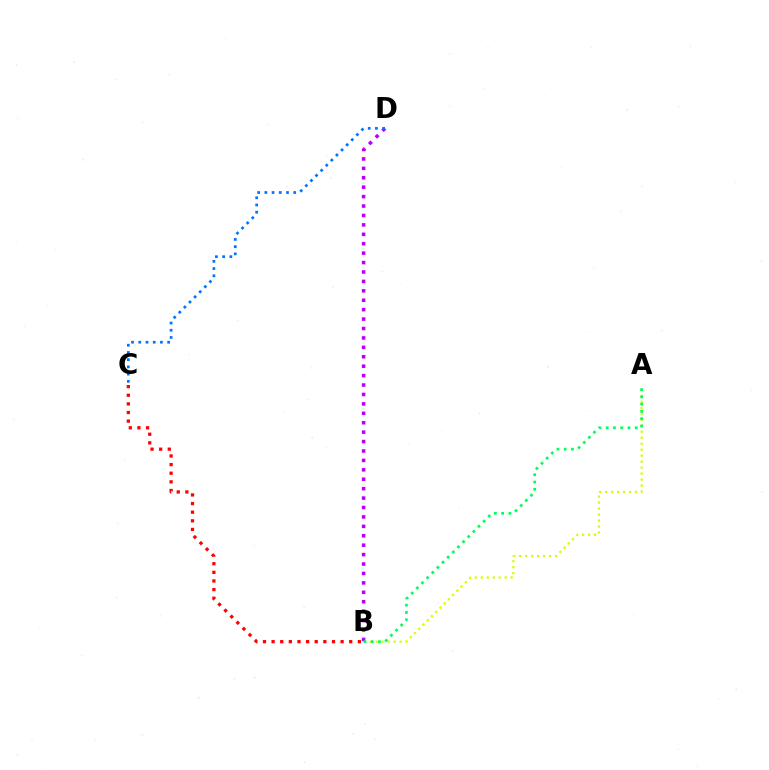{('A', 'B'): [{'color': '#d1ff00', 'line_style': 'dotted', 'thickness': 1.63}, {'color': '#00ff5c', 'line_style': 'dotted', 'thickness': 1.97}], ('B', 'D'): [{'color': '#b900ff', 'line_style': 'dotted', 'thickness': 2.56}], ('C', 'D'): [{'color': '#0074ff', 'line_style': 'dotted', 'thickness': 1.96}], ('B', 'C'): [{'color': '#ff0000', 'line_style': 'dotted', 'thickness': 2.34}]}